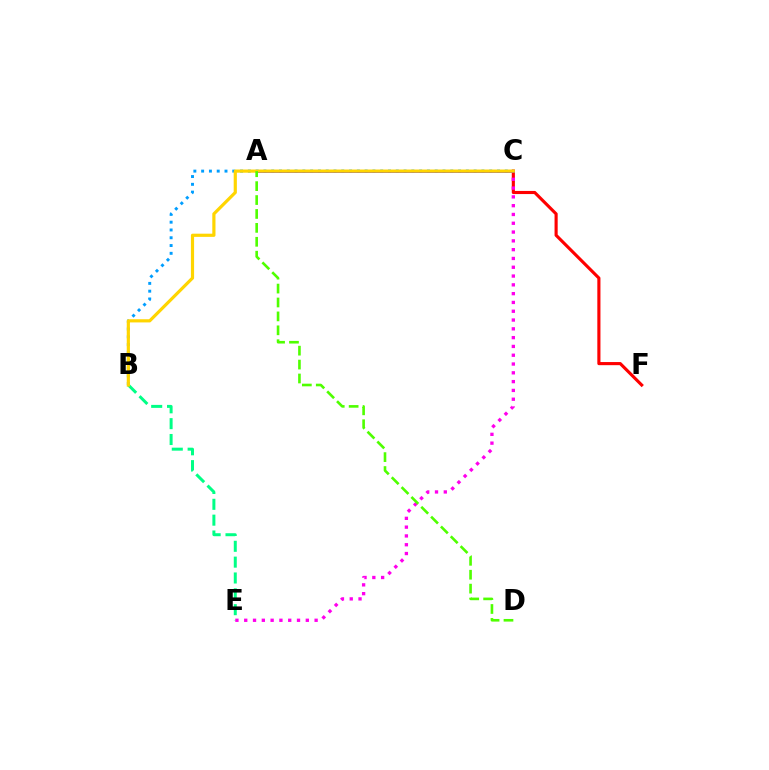{('C', 'F'): [{'color': '#ff0000', 'line_style': 'solid', 'thickness': 2.25}], ('B', 'C'): [{'color': '#009eff', 'line_style': 'dotted', 'thickness': 2.12}, {'color': '#ffd500', 'line_style': 'solid', 'thickness': 2.29}], ('B', 'E'): [{'color': '#00ff86', 'line_style': 'dashed', 'thickness': 2.15}], ('C', 'E'): [{'color': '#ff00ed', 'line_style': 'dotted', 'thickness': 2.39}], ('A', 'C'): [{'color': '#3700ff', 'line_style': 'solid', 'thickness': 1.95}], ('A', 'D'): [{'color': '#4fff00', 'line_style': 'dashed', 'thickness': 1.89}]}